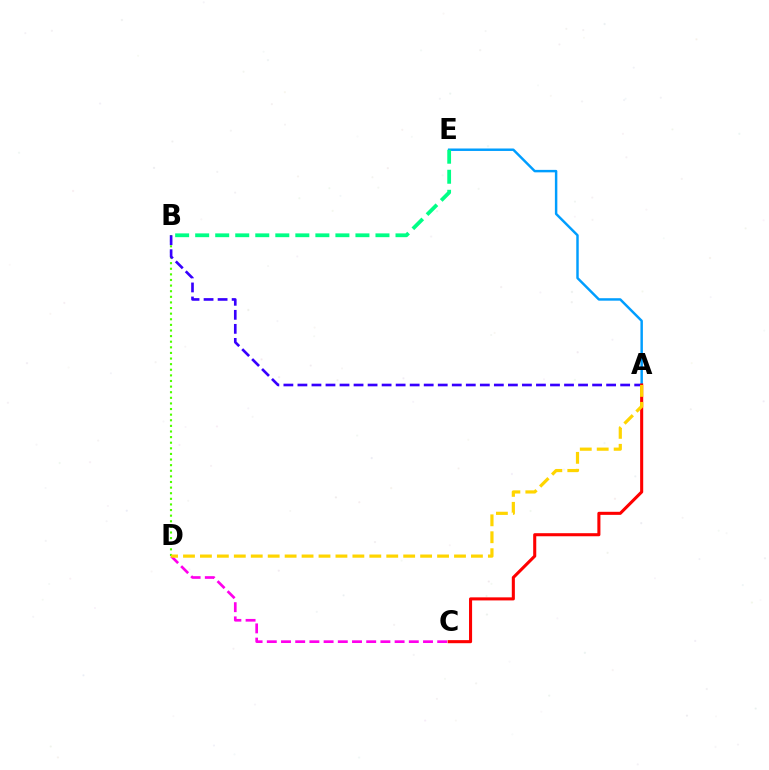{('C', 'D'): [{'color': '#ff00ed', 'line_style': 'dashed', 'thickness': 1.93}], ('B', 'D'): [{'color': '#4fff00', 'line_style': 'dotted', 'thickness': 1.52}], ('A', 'B'): [{'color': '#3700ff', 'line_style': 'dashed', 'thickness': 1.91}], ('A', 'E'): [{'color': '#009eff', 'line_style': 'solid', 'thickness': 1.77}], ('B', 'E'): [{'color': '#00ff86', 'line_style': 'dashed', 'thickness': 2.72}], ('A', 'C'): [{'color': '#ff0000', 'line_style': 'solid', 'thickness': 2.21}], ('A', 'D'): [{'color': '#ffd500', 'line_style': 'dashed', 'thickness': 2.3}]}